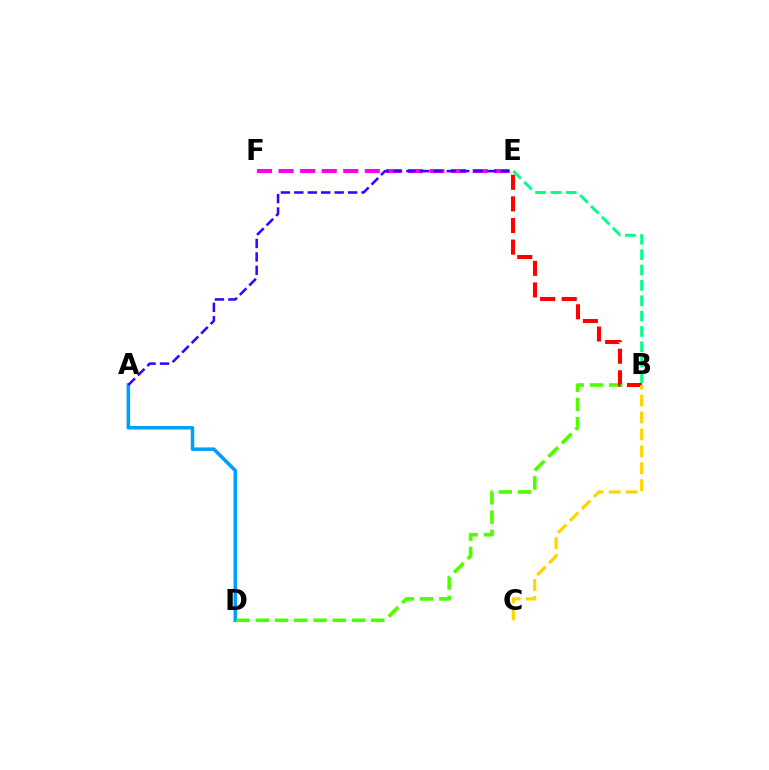{('A', 'D'): [{'color': '#009eff', 'line_style': 'solid', 'thickness': 2.54}], ('B', 'D'): [{'color': '#4fff00', 'line_style': 'dashed', 'thickness': 2.61}], ('E', 'F'): [{'color': '#ff00ed', 'line_style': 'dashed', 'thickness': 2.93}], ('B', 'E'): [{'color': '#00ff86', 'line_style': 'dashed', 'thickness': 2.09}, {'color': '#ff0000', 'line_style': 'dashed', 'thickness': 2.94}], ('B', 'C'): [{'color': '#ffd500', 'line_style': 'dashed', 'thickness': 2.3}], ('A', 'E'): [{'color': '#3700ff', 'line_style': 'dashed', 'thickness': 1.83}]}